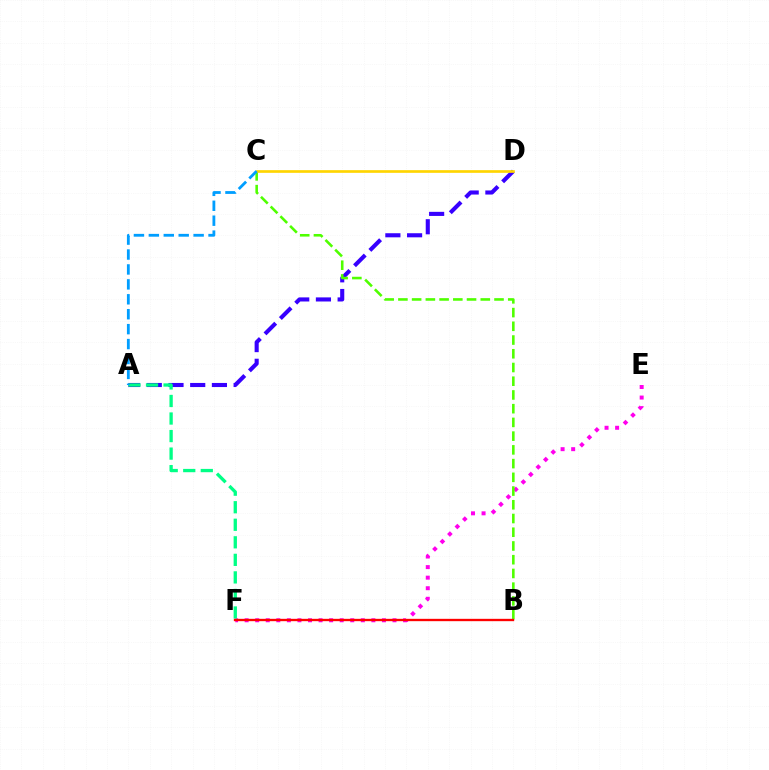{('A', 'D'): [{'color': '#3700ff', 'line_style': 'dashed', 'thickness': 2.95}], ('E', 'F'): [{'color': '#ff00ed', 'line_style': 'dotted', 'thickness': 2.87}], ('B', 'C'): [{'color': '#4fff00', 'line_style': 'dashed', 'thickness': 1.87}], ('C', 'D'): [{'color': '#ffd500', 'line_style': 'solid', 'thickness': 1.93}], ('A', 'F'): [{'color': '#00ff86', 'line_style': 'dashed', 'thickness': 2.38}], ('A', 'C'): [{'color': '#009eff', 'line_style': 'dashed', 'thickness': 2.03}], ('B', 'F'): [{'color': '#ff0000', 'line_style': 'solid', 'thickness': 1.69}]}